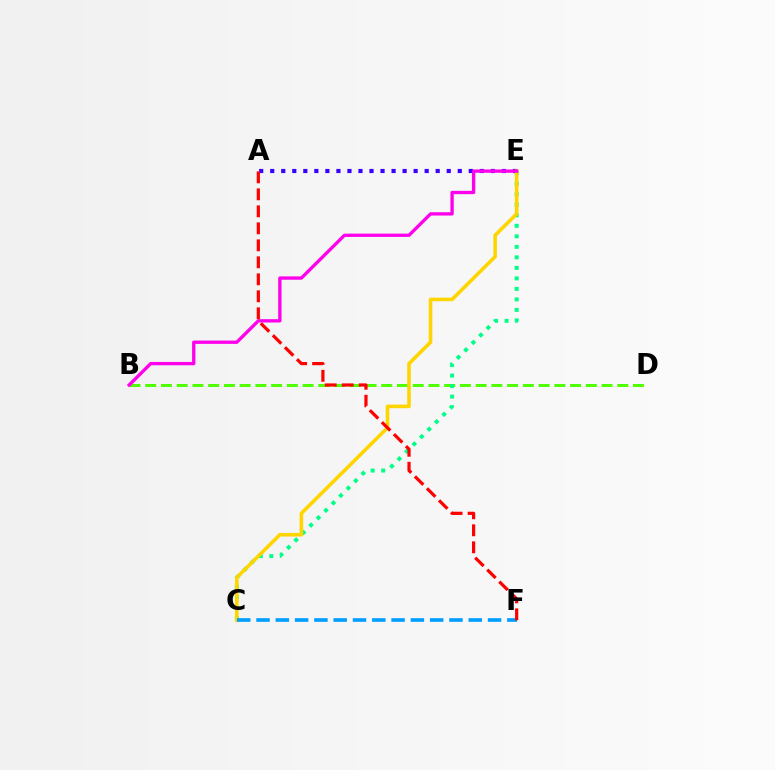{('B', 'D'): [{'color': '#4fff00', 'line_style': 'dashed', 'thickness': 2.14}], ('A', 'E'): [{'color': '#3700ff', 'line_style': 'dotted', 'thickness': 3.0}], ('C', 'E'): [{'color': '#00ff86', 'line_style': 'dotted', 'thickness': 2.86}, {'color': '#ffd500', 'line_style': 'solid', 'thickness': 2.59}], ('C', 'F'): [{'color': '#009eff', 'line_style': 'dashed', 'thickness': 2.62}], ('B', 'E'): [{'color': '#ff00ed', 'line_style': 'solid', 'thickness': 2.39}], ('A', 'F'): [{'color': '#ff0000', 'line_style': 'dashed', 'thickness': 2.31}]}